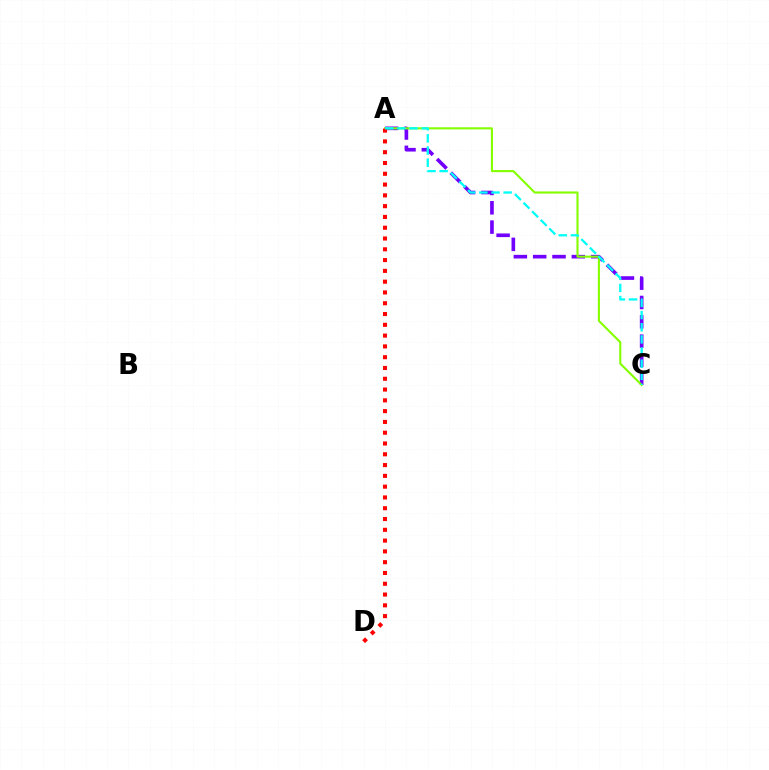{('A', 'C'): [{'color': '#7200ff', 'line_style': 'dashed', 'thickness': 2.63}, {'color': '#84ff00', 'line_style': 'solid', 'thickness': 1.52}, {'color': '#00fff6', 'line_style': 'dashed', 'thickness': 1.65}], ('A', 'D'): [{'color': '#ff0000', 'line_style': 'dotted', 'thickness': 2.93}]}